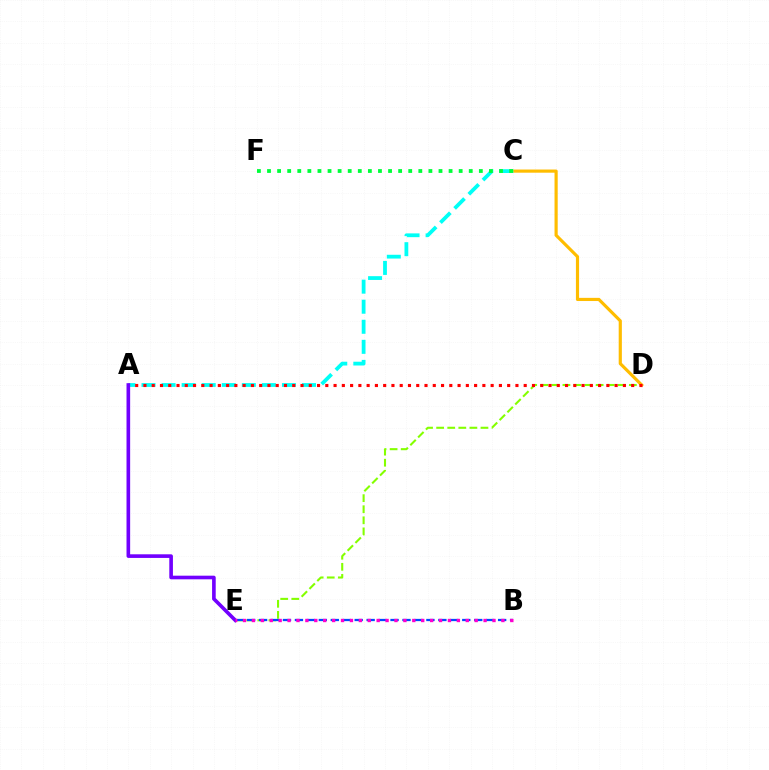{('D', 'E'): [{'color': '#84ff00', 'line_style': 'dashed', 'thickness': 1.5}], ('C', 'D'): [{'color': '#ffbd00', 'line_style': 'solid', 'thickness': 2.28}], ('A', 'C'): [{'color': '#00fff6', 'line_style': 'dashed', 'thickness': 2.73}], ('B', 'E'): [{'color': '#004bff', 'line_style': 'dashed', 'thickness': 1.62}, {'color': '#ff00cf', 'line_style': 'dotted', 'thickness': 2.42}], ('A', 'D'): [{'color': '#ff0000', 'line_style': 'dotted', 'thickness': 2.25}], ('A', 'E'): [{'color': '#7200ff', 'line_style': 'solid', 'thickness': 2.62}], ('C', 'F'): [{'color': '#00ff39', 'line_style': 'dotted', 'thickness': 2.74}]}